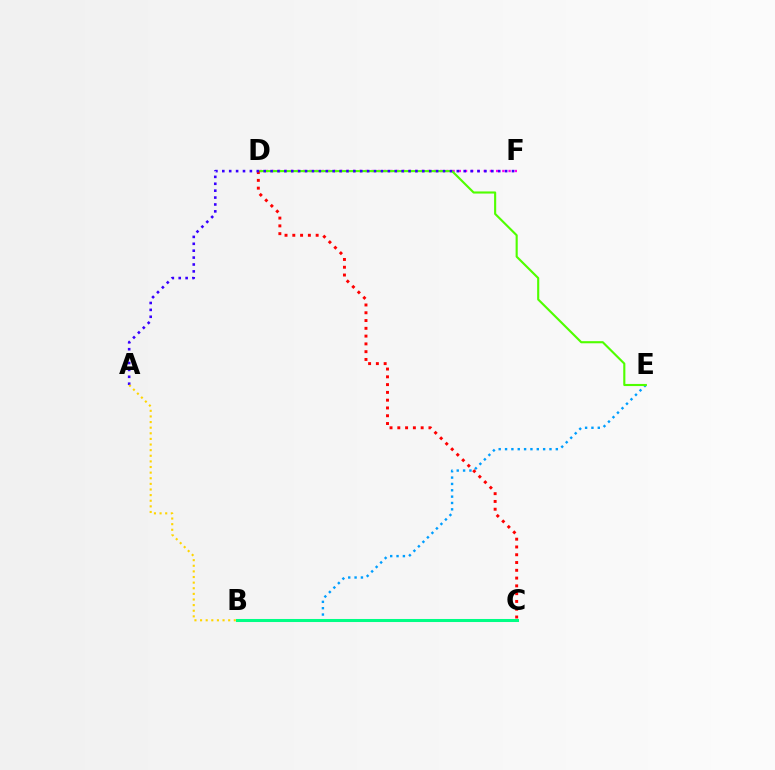{('B', 'E'): [{'color': '#009eff', 'line_style': 'dotted', 'thickness': 1.72}], ('D', 'F'): [{'color': '#ff00ed', 'line_style': 'dotted', 'thickness': 1.69}], ('D', 'E'): [{'color': '#4fff00', 'line_style': 'solid', 'thickness': 1.53}], ('C', 'D'): [{'color': '#ff0000', 'line_style': 'dotted', 'thickness': 2.11}], ('A', 'F'): [{'color': '#3700ff', 'line_style': 'dotted', 'thickness': 1.87}], ('B', 'C'): [{'color': '#00ff86', 'line_style': 'solid', 'thickness': 2.19}], ('A', 'B'): [{'color': '#ffd500', 'line_style': 'dotted', 'thickness': 1.53}]}